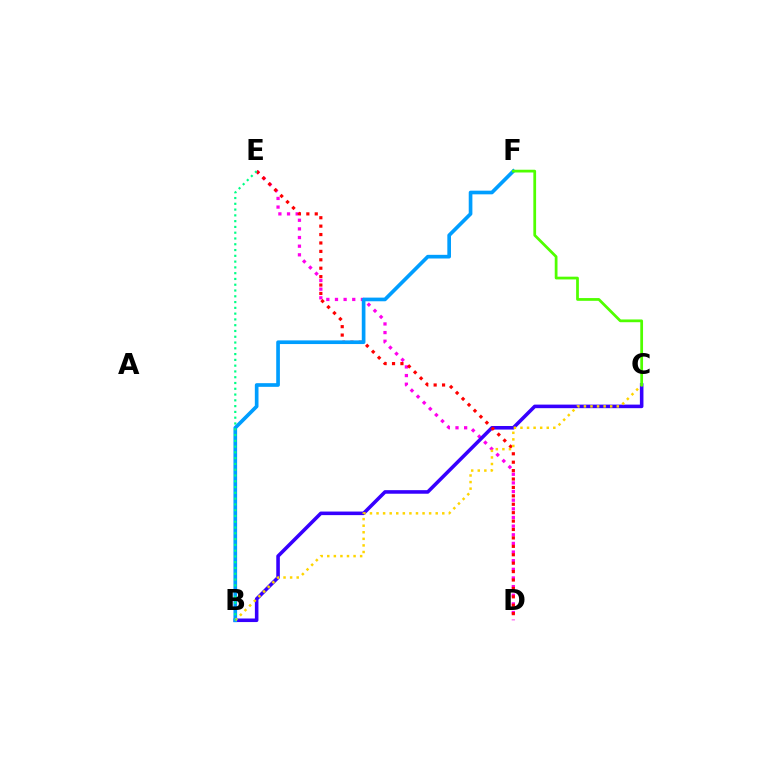{('D', 'E'): [{'color': '#ff00ed', 'line_style': 'dotted', 'thickness': 2.35}, {'color': '#ff0000', 'line_style': 'dotted', 'thickness': 2.29}], ('B', 'C'): [{'color': '#3700ff', 'line_style': 'solid', 'thickness': 2.57}, {'color': '#ffd500', 'line_style': 'dotted', 'thickness': 1.79}], ('B', 'F'): [{'color': '#009eff', 'line_style': 'solid', 'thickness': 2.64}], ('B', 'E'): [{'color': '#00ff86', 'line_style': 'dotted', 'thickness': 1.57}], ('C', 'F'): [{'color': '#4fff00', 'line_style': 'solid', 'thickness': 1.98}]}